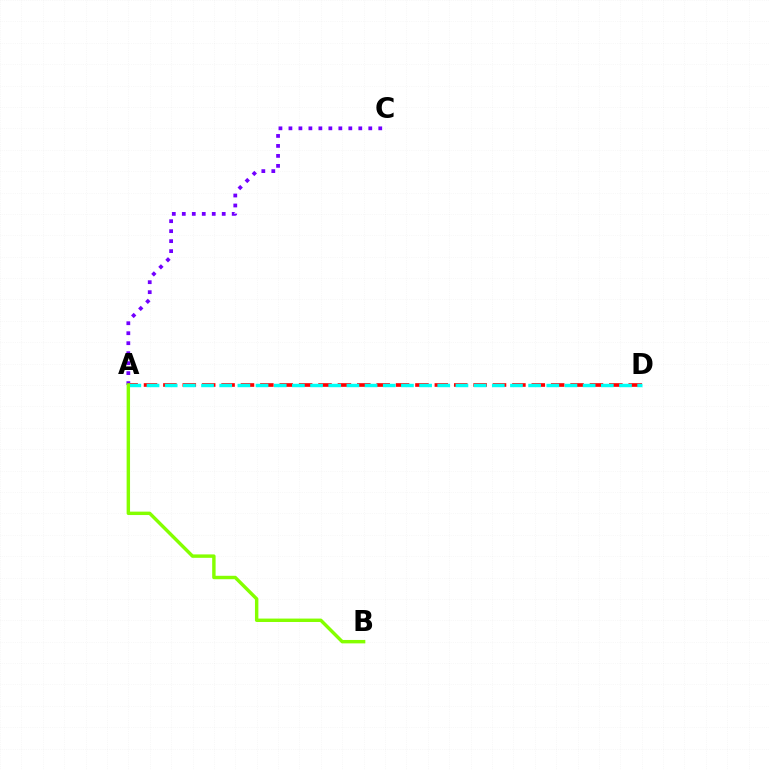{('A', 'C'): [{'color': '#7200ff', 'line_style': 'dotted', 'thickness': 2.71}], ('A', 'D'): [{'color': '#ff0000', 'line_style': 'dashed', 'thickness': 2.63}, {'color': '#00fff6', 'line_style': 'dashed', 'thickness': 2.47}], ('A', 'B'): [{'color': '#84ff00', 'line_style': 'solid', 'thickness': 2.46}]}